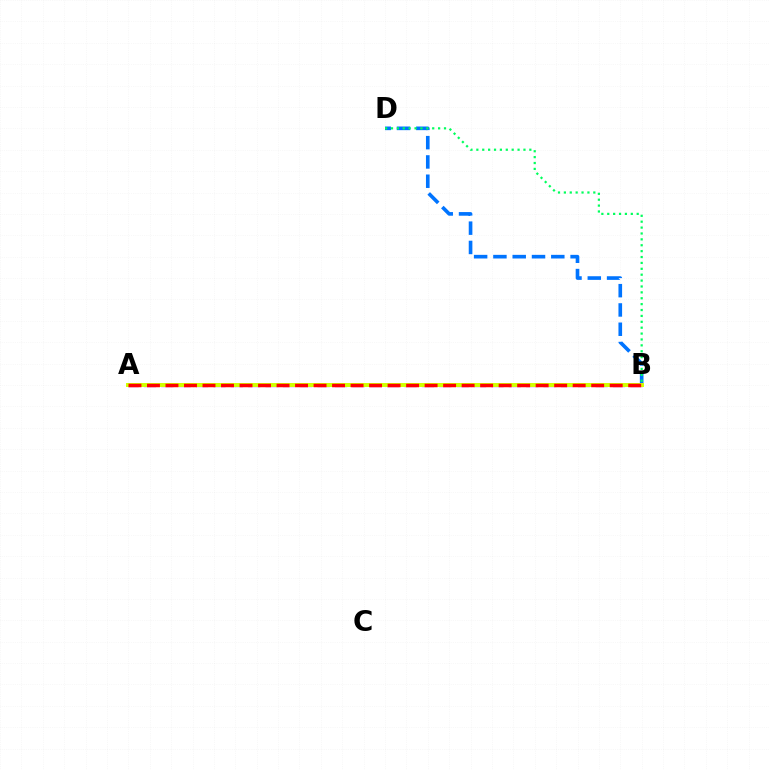{('B', 'D'): [{'color': '#0074ff', 'line_style': 'dashed', 'thickness': 2.62}, {'color': '#00ff5c', 'line_style': 'dotted', 'thickness': 1.6}], ('A', 'B'): [{'color': '#b900ff', 'line_style': 'dashed', 'thickness': 2.36}, {'color': '#d1ff00', 'line_style': 'solid', 'thickness': 2.85}, {'color': '#ff0000', 'line_style': 'dashed', 'thickness': 2.51}]}